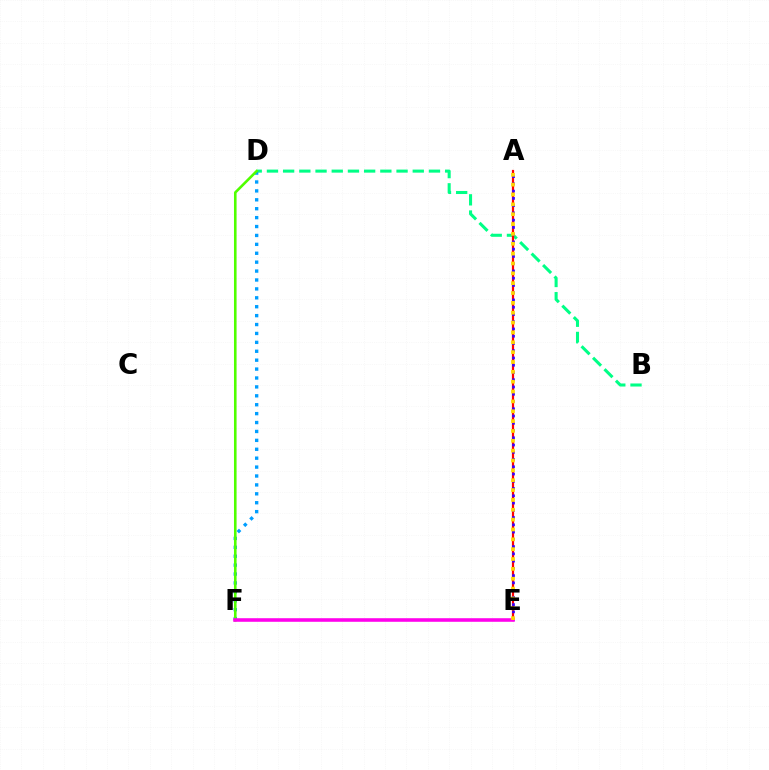{('B', 'D'): [{'color': '#00ff86', 'line_style': 'dashed', 'thickness': 2.2}], ('D', 'F'): [{'color': '#009eff', 'line_style': 'dotted', 'thickness': 2.42}, {'color': '#4fff00', 'line_style': 'solid', 'thickness': 1.87}], ('A', 'E'): [{'color': '#ff0000', 'line_style': 'solid', 'thickness': 1.6}, {'color': '#3700ff', 'line_style': 'dotted', 'thickness': 1.97}, {'color': '#ffd500', 'line_style': 'dotted', 'thickness': 2.68}], ('E', 'F'): [{'color': '#ff00ed', 'line_style': 'solid', 'thickness': 2.57}]}